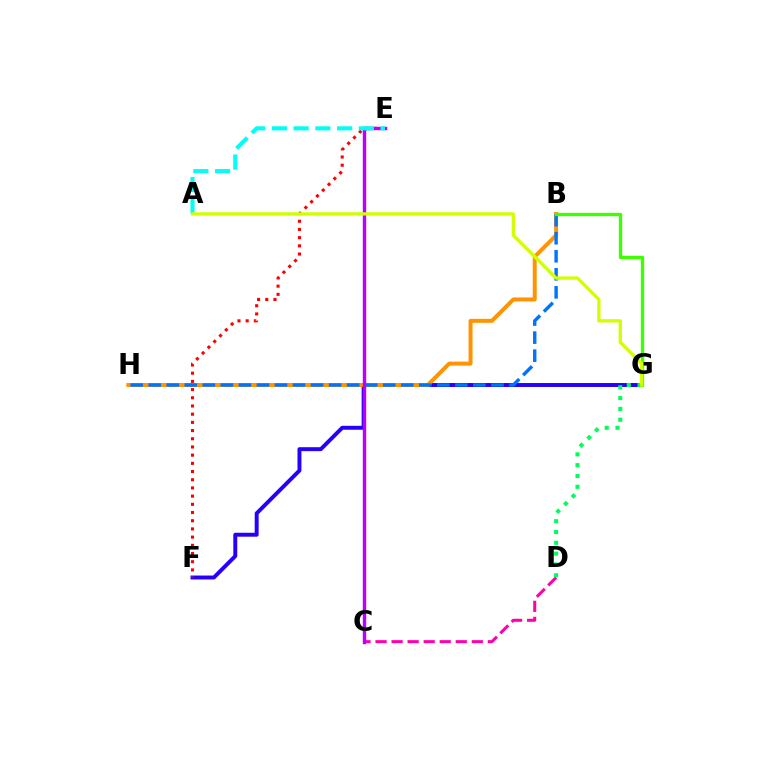{('F', 'G'): [{'color': '#2500ff', 'line_style': 'solid', 'thickness': 2.83}], ('B', 'H'): [{'color': '#ff9400', 'line_style': 'solid', 'thickness': 2.86}, {'color': '#0074ff', 'line_style': 'dashed', 'thickness': 2.45}], ('E', 'F'): [{'color': '#ff0000', 'line_style': 'dotted', 'thickness': 2.23}], ('C', 'D'): [{'color': '#ff00ac', 'line_style': 'dashed', 'thickness': 2.18}], ('D', 'G'): [{'color': '#00ff5c', 'line_style': 'dotted', 'thickness': 2.94}], ('C', 'E'): [{'color': '#b900ff', 'line_style': 'solid', 'thickness': 2.46}], ('A', 'E'): [{'color': '#00fff6', 'line_style': 'dashed', 'thickness': 2.96}], ('B', 'G'): [{'color': '#3dff00', 'line_style': 'solid', 'thickness': 2.4}], ('A', 'G'): [{'color': '#d1ff00', 'line_style': 'solid', 'thickness': 2.37}]}